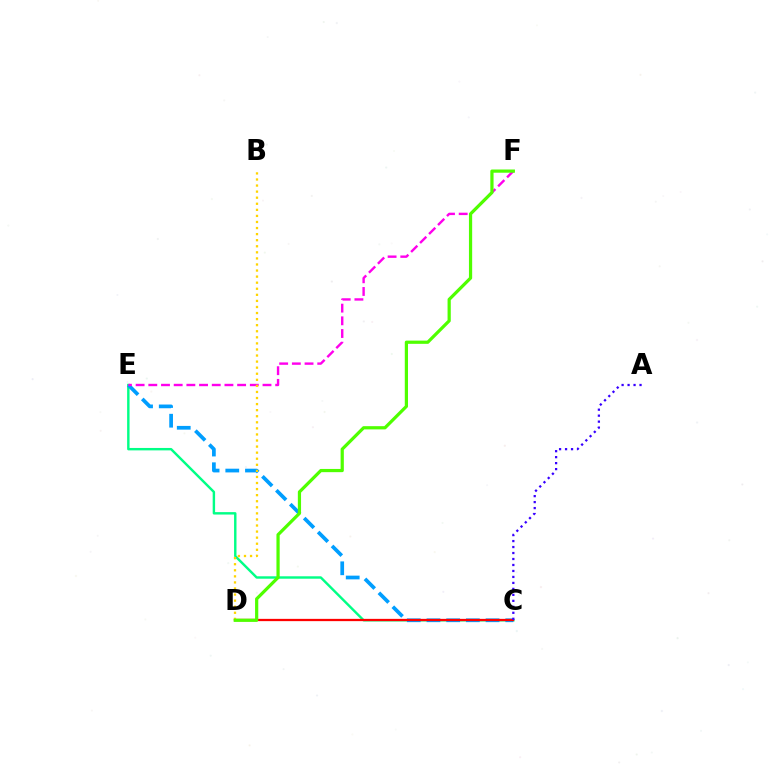{('C', 'E'): [{'color': '#00ff86', 'line_style': 'solid', 'thickness': 1.74}, {'color': '#009eff', 'line_style': 'dashed', 'thickness': 2.68}], ('C', 'D'): [{'color': '#ff0000', 'line_style': 'solid', 'thickness': 1.63}], ('A', 'C'): [{'color': '#3700ff', 'line_style': 'dotted', 'thickness': 1.62}], ('E', 'F'): [{'color': '#ff00ed', 'line_style': 'dashed', 'thickness': 1.72}], ('B', 'D'): [{'color': '#ffd500', 'line_style': 'dotted', 'thickness': 1.65}], ('D', 'F'): [{'color': '#4fff00', 'line_style': 'solid', 'thickness': 2.32}]}